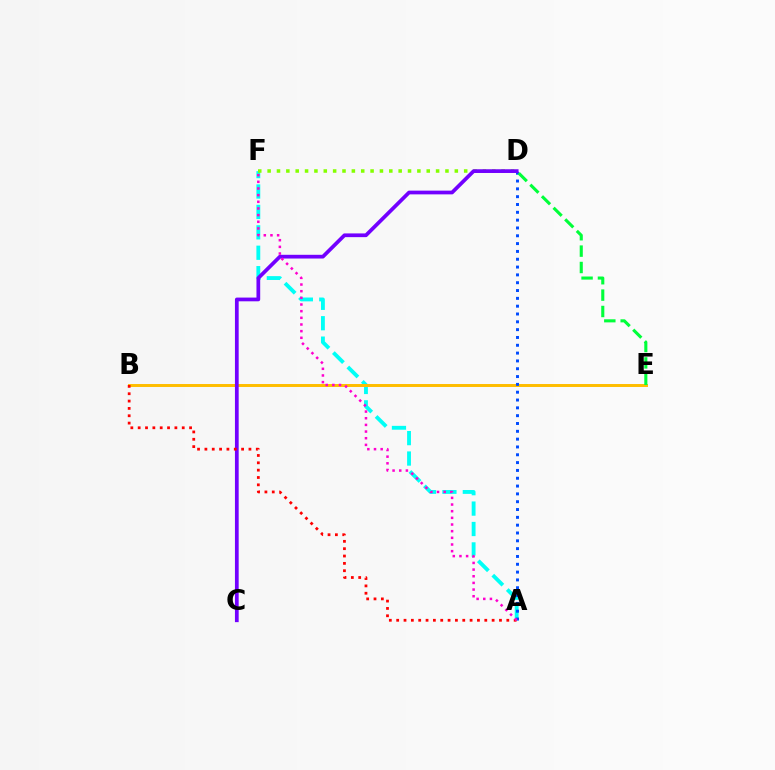{('A', 'F'): [{'color': '#00fff6', 'line_style': 'dashed', 'thickness': 2.77}, {'color': '#ff00cf', 'line_style': 'dotted', 'thickness': 1.81}], ('B', 'E'): [{'color': '#ffbd00', 'line_style': 'solid', 'thickness': 2.13}], ('A', 'D'): [{'color': '#004bff', 'line_style': 'dotted', 'thickness': 2.13}], ('D', 'F'): [{'color': '#84ff00', 'line_style': 'dotted', 'thickness': 2.54}], ('C', 'D'): [{'color': '#7200ff', 'line_style': 'solid', 'thickness': 2.69}], ('A', 'B'): [{'color': '#ff0000', 'line_style': 'dotted', 'thickness': 1.99}], ('D', 'E'): [{'color': '#00ff39', 'line_style': 'dashed', 'thickness': 2.23}]}